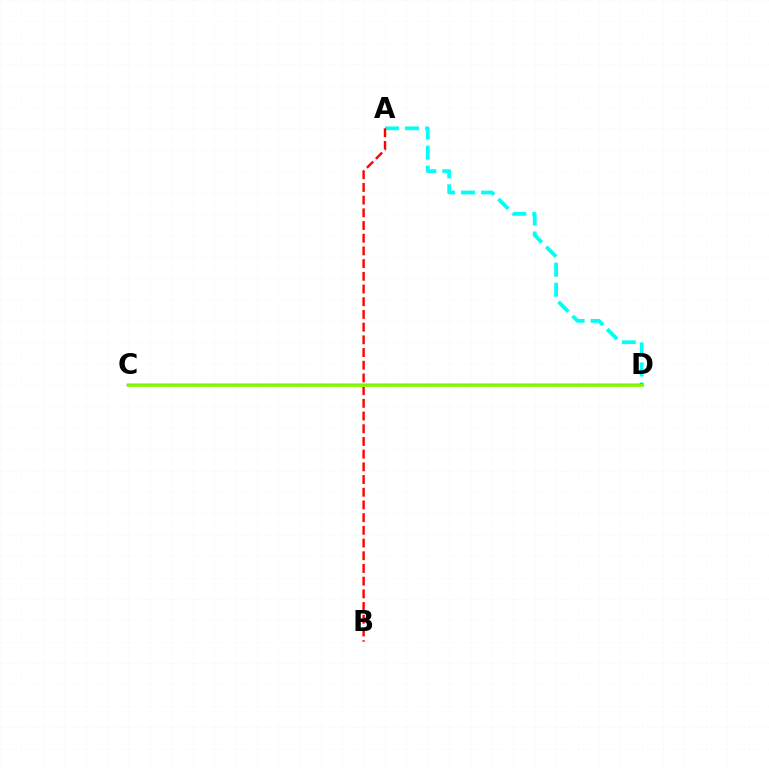{('A', 'D'): [{'color': '#00fff6', 'line_style': 'dashed', 'thickness': 2.72}], ('C', 'D'): [{'color': '#7200ff', 'line_style': 'solid', 'thickness': 1.76}, {'color': '#84ff00', 'line_style': 'solid', 'thickness': 2.07}], ('A', 'B'): [{'color': '#ff0000', 'line_style': 'dashed', 'thickness': 1.73}]}